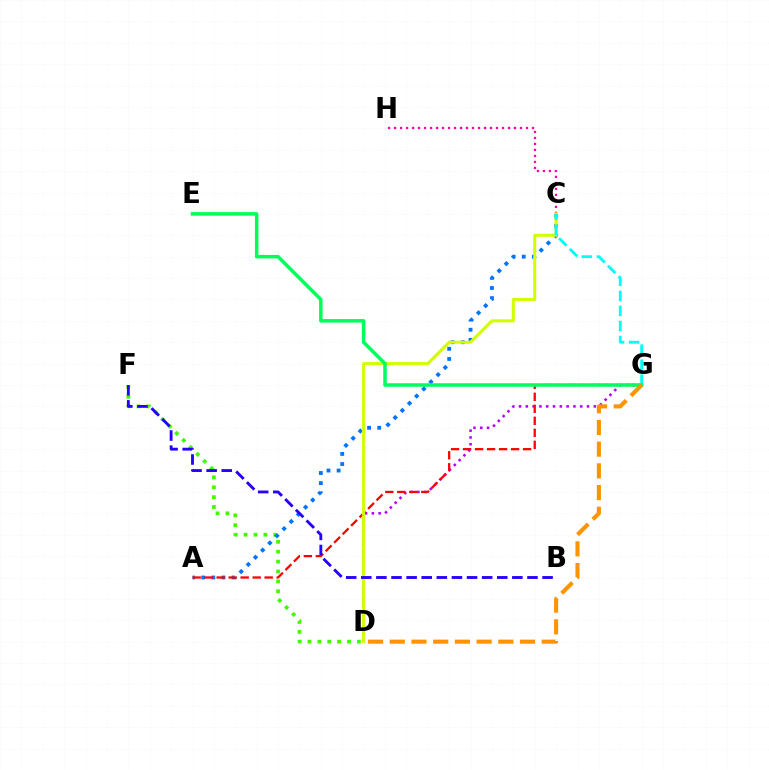{('C', 'H'): [{'color': '#ff00ac', 'line_style': 'dotted', 'thickness': 1.63}], ('D', 'F'): [{'color': '#3dff00', 'line_style': 'dotted', 'thickness': 2.69}], ('D', 'G'): [{'color': '#b900ff', 'line_style': 'dotted', 'thickness': 1.85}, {'color': '#ff9400', 'line_style': 'dashed', 'thickness': 2.95}], ('A', 'C'): [{'color': '#0074ff', 'line_style': 'dotted', 'thickness': 2.75}], ('A', 'G'): [{'color': '#ff0000', 'line_style': 'dashed', 'thickness': 1.63}], ('C', 'D'): [{'color': '#d1ff00', 'line_style': 'solid', 'thickness': 2.19}], ('B', 'F'): [{'color': '#2500ff', 'line_style': 'dashed', 'thickness': 2.05}], ('C', 'G'): [{'color': '#00fff6', 'line_style': 'dashed', 'thickness': 2.04}], ('E', 'G'): [{'color': '#00ff5c', 'line_style': 'solid', 'thickness': 2.53}]}